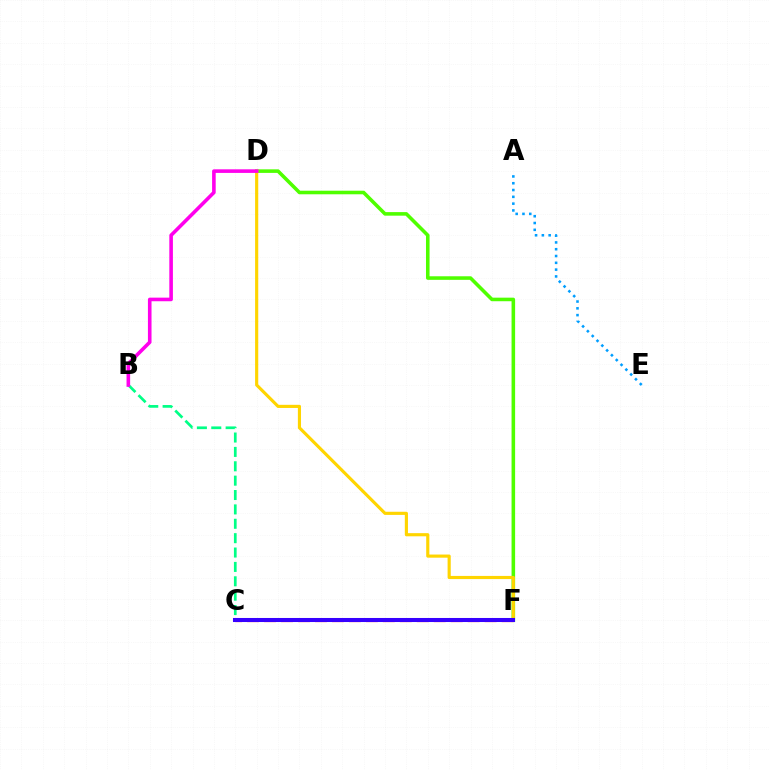{('C', 'F'): [{'color': '#ff0000', 'line_style': 'dashed', 'thickness': 2.31}, {'color': '#3700ff', 'line_style': 'solid', 'thickness': 2.91}], ('D', 'F'): [{'color': '#4fff00', 'line_style': 'solid', 'thickness': 2.57}, {'color': '#ffd500', 'line_style': 'solid', 'thickness': 2.26}], ('B', 'C'): [{'color': '#00ff86', 'line_style': 'dashed', 'thickness': 1.95}], ('B', 'D'): [{'color': '#ff00ed', 'line_style': 'solid', 'thickness': 2.59}], ('A', 'E'): [{'color': '#009eff', 'line_style': 'dotted', 'thickness': 1.85}]}